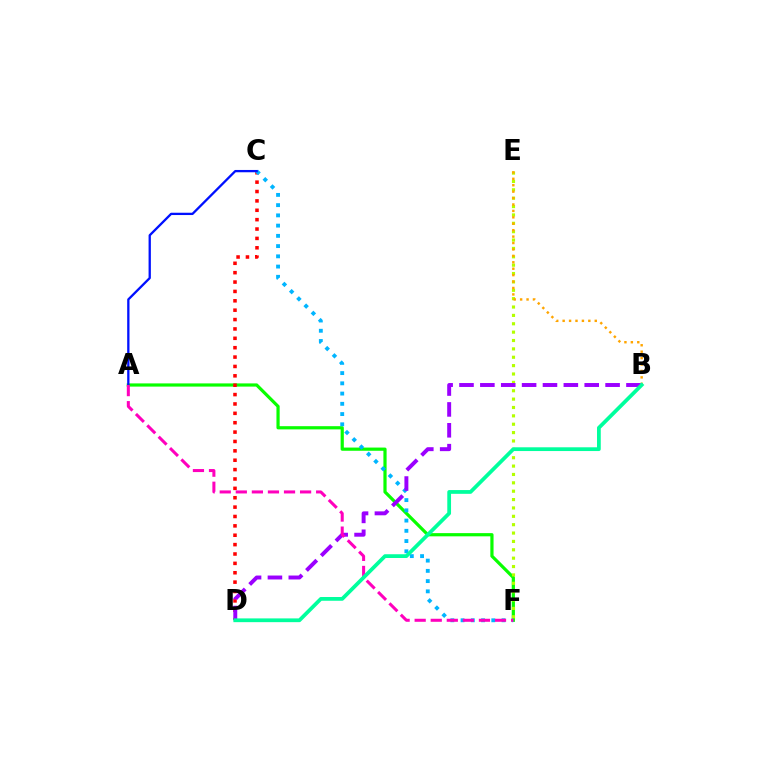{('A', 'F'): [{'color': '#08ff00', 'line_style': 'solid', 'thickness': 2.31}, {'color': '#ff00bd', 'line_style': 'dashed', 'thickness': 2.18}], ('C', 'D'): [{'color': '#ff0000', 'line_style': 'dotted', 'thickness': 2.55}], ('C', 'F'): [{'color': '#00b5ff', 'line_style': 'dotted', 'thickness': 2.78}], ('E', 'F'): [{'color': '#b3ff00', 'line_style': 'dotted', 'thickness': 2.27}], ('B', 'E'): [{'color': '#ffa500', 'line_style': 'dotted', 'thickness': 1.74}], ('A', 'C'): [{'color': '#0010ff', 'line_style': 'solid', 'thickness': 1.66}], ('B', 'D'): [{'color': '#9b00ff', 'line_style': 'dashed', 'thickness': 2.84}, {'color': '#00ff9d', 'line_style': 'solid', 'thickness': 2.7}]}